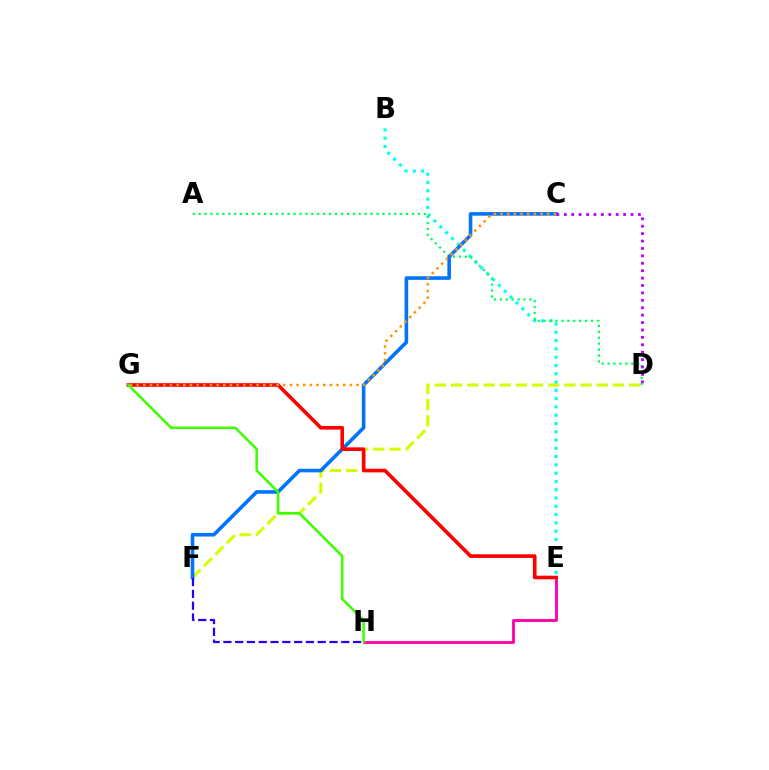{('B', 'E'): [{'color': '#00fff6', 'line_style': 'dotted', 'thickness': 2.25}], ('D', 'F'): [{'color': '#d1ff00', 'line_style': 'dashed', 'thickness': 2.2}], ('E', 'H'): [{'color': '#ff00ac', 'line_style': 'solid', 'thickness': 2.06}], ('A', 'D'): [{'color': '#00ff5c', 'line_style': 'dotted', 'thickness': 1.61}], ('C', 'F'): [{'color': '#0074ff', 'line_style': 'solid', 'thickness': 2.59}], ('C', 'D'): [{'color': '#b900ff', 'line_style': 'dotted', 'thickness': 2.01}], ('E', 'G'): [{'color': '#ff0000', 'line_style': 'solid', 'thickness': 2.61}], ('C', 'G'): [{'color': '#ff9400', 'line_style': 'dotted', 'thickness': 1.81}], ('G', 'H'): [{'color': '#3dff00', 'line_style': 'solid', 'thickness': 1.82}], ('F', 'H'): [{'color': '#2500ff', 'line_style': 'dashed', 'thickness': 1.6}]}